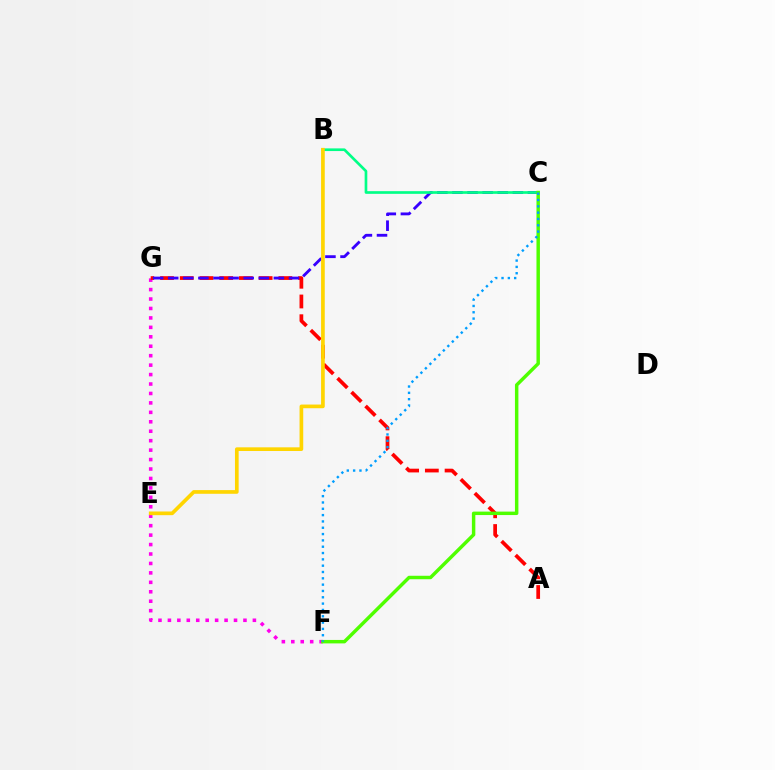{('F', 'G'): [{'color': '#ff00ed', 'line_style': 'dotted', 'thickness': 2.57}], ('A', 'G'): [{'color': '#ff0000', 'line_style': 'dashed', 'thickness': 2.68}], ('C', 'G'): [{'color': '#3700ff', 'line_style': 'dashed', 'thickness': 2.05}], ('B', 'C'): [{'color': '#00ff86', 'line_style': 'solid', 'thickness': 1.92}], ('B', 'E'): [{'color': '#ffd500', 'line_style': 'solid', 'thickness': 2.65}], ('C', 'F'): [{'color': '#4fff00', 'line_style': 'solid', 'thickness': 2.49}, {'color': '#009eff', 'line_style': 'dotted', 'thickness': 1.72}]}